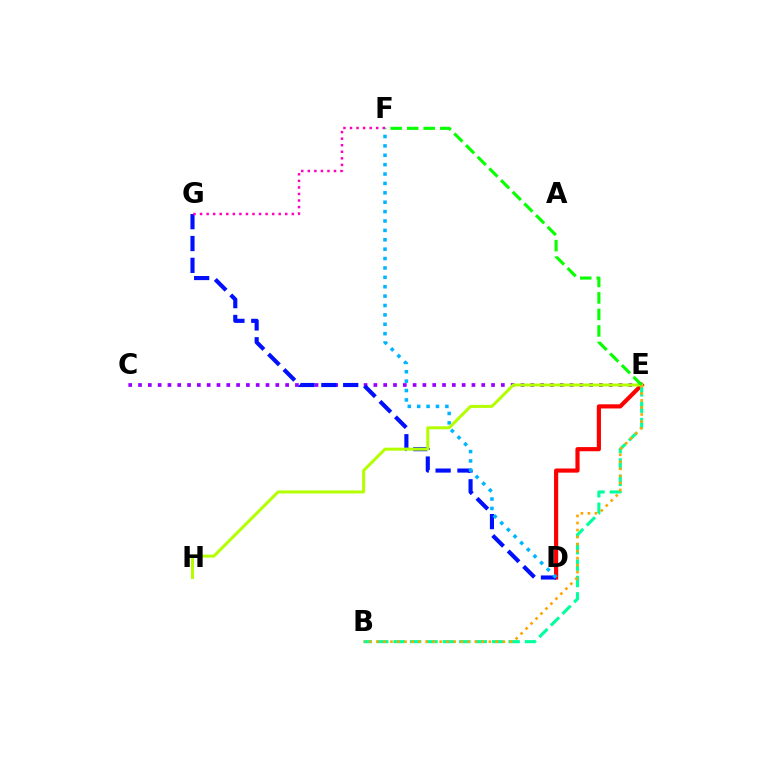{('C', 'E'): [{'color': '#9b00ff', 'line_style': 'dotted', 'thickness': 2.66}], ('D', 'E'): [{'color': '#ff0000', 'line_style': 'solid', 'thickness': 2.99}], ('B', 'E'): [{'color': '#00ff9d', 'line_style': 'dashed', 'thickness': 2.23}, {'color': '#ffa500', 'line_style': 'dotted', 'thickness': 1.91}], ('D', 'G'): [{'color': '#0010ff', 'line_style': 'dashed', 'thickness': 2.97}], ('D', 'F'): [{'color': '#00b5ff', 'line_style': 'dotted', 'thickness': 2.55}], ('E', 'H'): [{'color': '#b3ff00', 'line_style': 'solid', 'thickness': 2.16}], ('F', 'G'): [{'color': '#ff00bd', 'line_style': 'dotted', 'thickness': 1.78}], ('E', 'F'): [{'color': '#08ff00', 'line_style': 'dashed', 'thickness': 2.24}]}